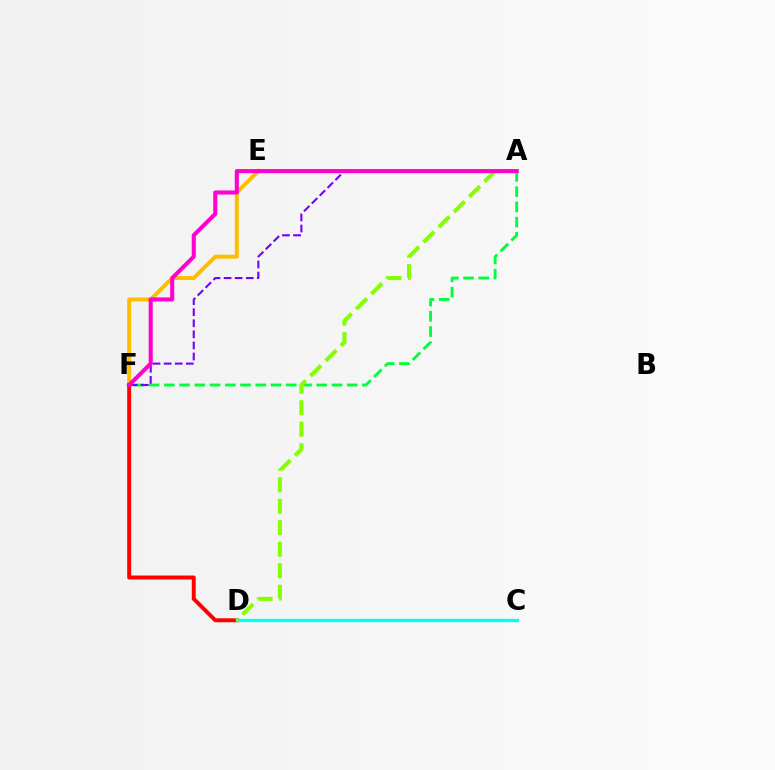{('A', 'E'): [{'color': '#004bff', 'line_style': 'solid', 'thickness': 1.75}], ('E', 'F'): [{'color': '#ffbd00', 'line_style': 'solid', 'thickness': 2.86}], ('D', 'F'): [{'color': '#ff0000', 'line_style': 'solid', 'thickness': 2.85}], ('A', 'F'): [{'color': '#00ff39', 'line_style': 'dashed', 'thickness': 2.07}, {'color': '#7200ff', 'line_style': 'dashed', 'thickness': 1.5}, {'color': '#ff00cf', 'line_style': 'solid', 'thickness': 2.93}], ('C', 'D'): [{'color': '#00fff6', 'line_style': 'solid', 'thickness': 2.42}], ('A', 'D'): [{'color': '#84ff00', 'line_style': 'dashed', 'thickness': 2.92}]}